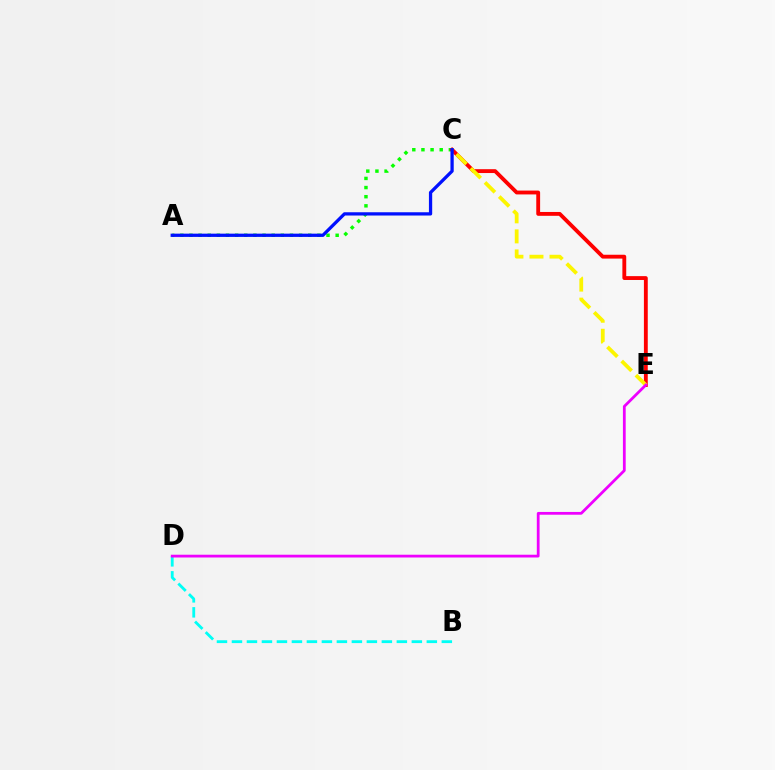{('A', 'C'): [{'color': '#08ff00', 'line_style': 'dotted', 'thickness': 2.48}, {'color': '#0010ff', 'line_style': 'solid', 'thickness': 2.35}], ('C', 'E'): [{'color': '#ff0000', 'line_style': 'solid', 'thickness': 2.77}, {'color': '#fcf500', 'line_style': 'dashed', 'thickness': 2.72}], ('B', 'D'): [{'color': '#00fff6', 'line_style': 'dashed', 'thickness': 2.04}], ('D', 'E'): [{'color': '#ee00ff', 'line_style': 'solid', 'thickness': 2.0}]}